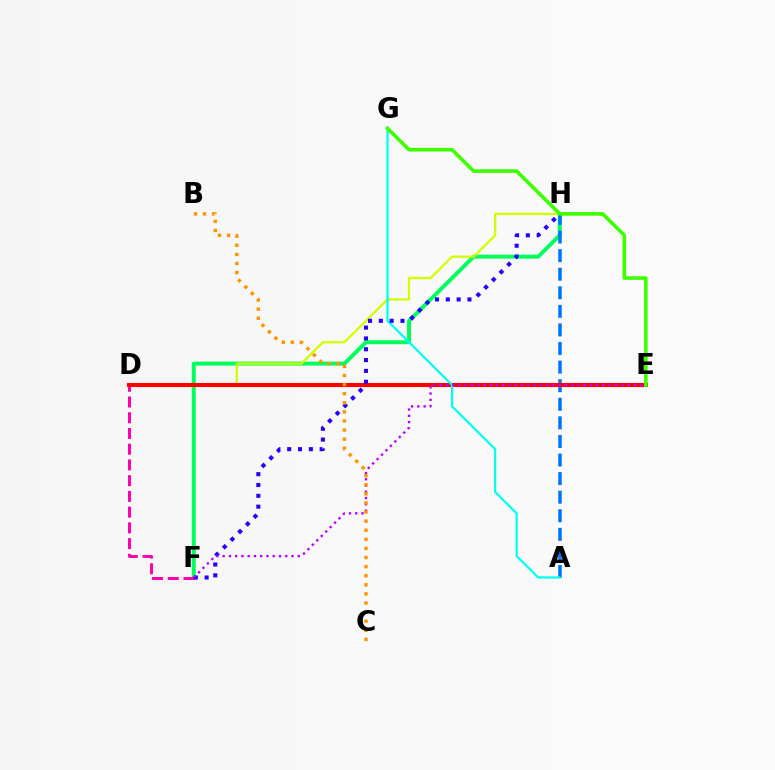{('F', 'H'): [{'color': '#00ff5c', 'line_style': 'solid', 'thickness': 2.84}, {'color': '#2500ff', 'line_style': 'dotted', 'thickness': 2.94}], ('D', 'F'): [{'color': '#ff00ac', 'line_style': 'dashed', 'thickness': 2.14}], ('D', 'H'): [{'color': '#d1ff00', 'line_style': 'solid', 'thickness': 1.65}], ('A', 'H'): [{'color': '#0074ff', 'line_style': 'dashed', 'thickness': 2.52}], ('D', 'E'): [{'color': '#ff0000', 'line_style': 'solid', 'thickness': 2.93}], ('A', 'G'): [{'color': '#00fff6', 'line_style': 'solid', 'thickness': 1.61}], ('E', 'G'): [{'color': '#3dff00', 'line_style': 'solid', 'thickness': 2.61}], ('E', 'F'): [{'color': '#b900ff', 'line_style': 'dotted', 'thickness': 1.7}], ('B', 'C'): [{'color': '#ff9400', 'line_style': 'dotted', 'thickness': 2.47}]}